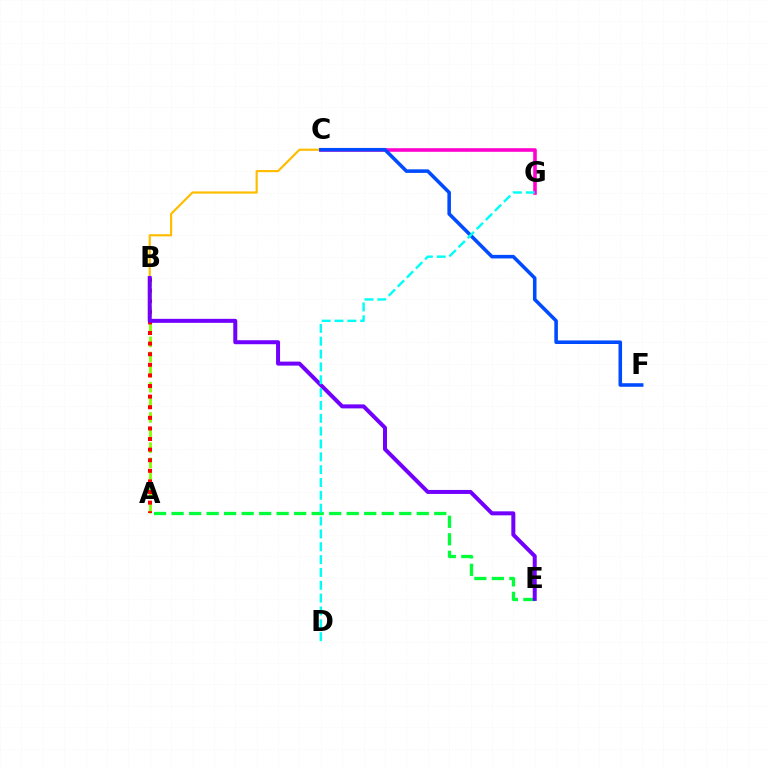{('C', 'G'): [{'color': '#ff00cf', 'line_style': 'solid', 'thickness': 2.57}], ('A', 'E'): [{'color': '#00ff39', 'line_style': 'dashed', 'thickness': 2.38}], ('B', 'C'): [{'color': '#ffbd00', 'line_style': 'solid', 'thickness': 1.57}], ('A', 'B'): [{'color': '#84ff00', 'line_style': 'dashed', 'thickness': 2.06}, {'color': '#ff0000', 'line_style': 'dotted', 'thickness': 2.88}], ('C', 'F'): [{'color': '#004bff', 'line_style': 'solid', 'thickness': 2.56}], ('B', 'E'): [{'color': '#7200ff', 'line_style': 'solid', 'thickness': 2.88}], ('D', 'G'): [{'color': '#00fff6', 'line_style': 'dashed', 'thickness': 1.75}]}